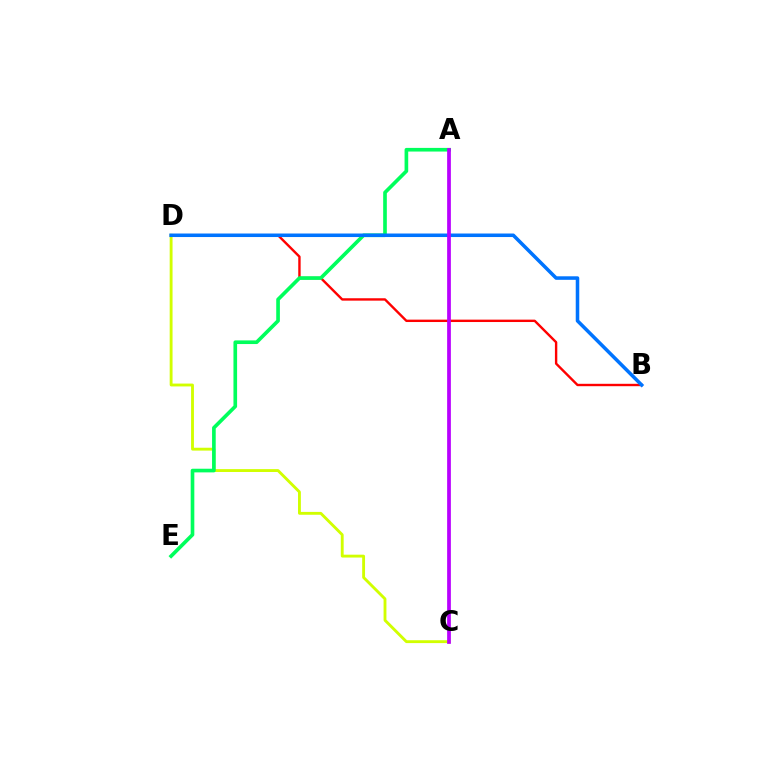{('B', 'D'): [{'color': '#ff0000', 'line_style': 'solid', 'thickness': 1.72}, {'color': '#0074ff', 'line_style': 'solid', 'thickness': 2.54}], ('C', 'D'): [{'color': '#d1ff00', 'line_style': 'solid', 'thickness': 2.06}], ('A', 'E'): [{'color': '#00ff5c', 'line_style': 'solid', 'thickness': 2.63}], ('A', 'C'): [{'color': '#b900ff', 'line_style': 'solid', 'thickness': 2.69}]}